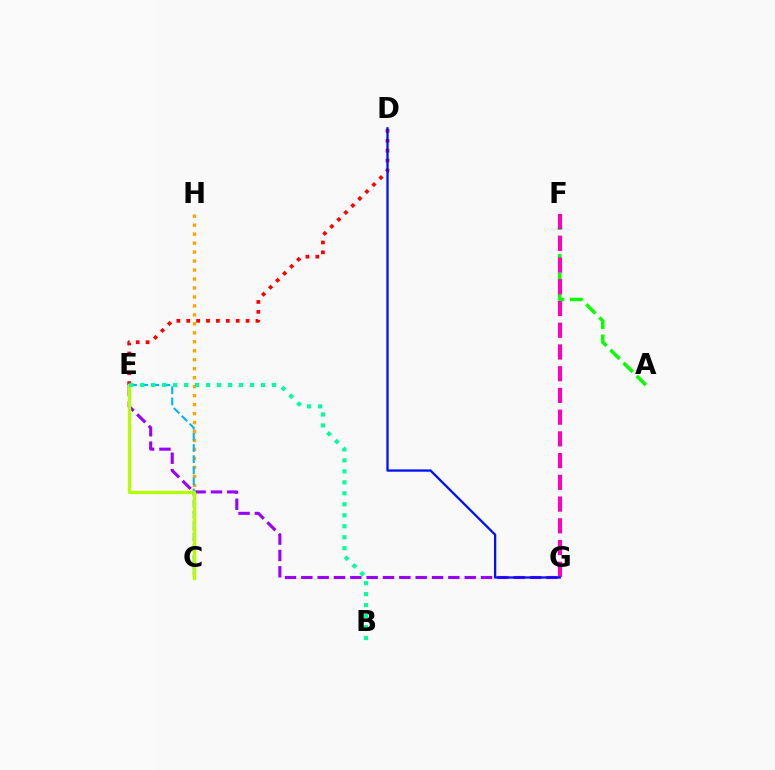{('E', 'G'): [{'color': '#9b00ff', 'line_style': 'dashed', 'thickness': 2.22}], ('D', 'E'): [{'color': '#ff0000', 'line_style': 'dotted', 'thickness': 2.69}], ('C', 'H'): [{'color': '#ffa500', 'line_style': 'dotted', 'thickness': 2.44}], ('A', 'F'): [{'color': '#08ff00', 'line_style': 'dashed', 'thickness': 2.51}], ('C', 'E'): [{'color': '#00b5ff', 'line_style': 'dashed', 'thickness': 1.51}, {'color': '#b3ff00', 'line_style': 'solid', 'thickness': 2.36}], ('F', 'G'): [{'color': '#ff00bd', 'line_style': 'dashed', 'thickness': 2.95}], ('D', 'G'): [{'color': '#0010ff', 'line_style': 'solid', 'thickness': 1.65}], ('B', 'E'): [{'color': '#00ff9d', 'line_style': 'dotted', 'thickness': 2.98}]}